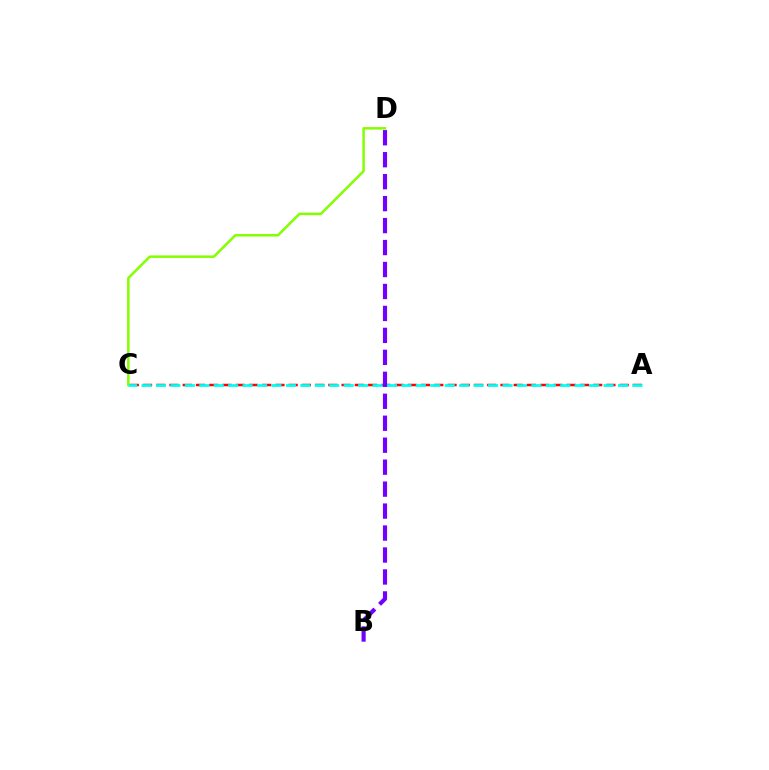{('C', 'D'): [{'color': '#84ff00', 'line_style': 'solid', 'thickness': 1.81}], ('A', 'C'): [{'color': '#ff0000', 'line_style': 'dashed', 'thickness': 1.8}, {'color': '#00fff6', 'line_style': 'dashed', 'thickness': 1.96}], ('B', 'D'): [{'color': '#7200ff', 'line_style': 'dashed', 'thickness': 2.98}]}